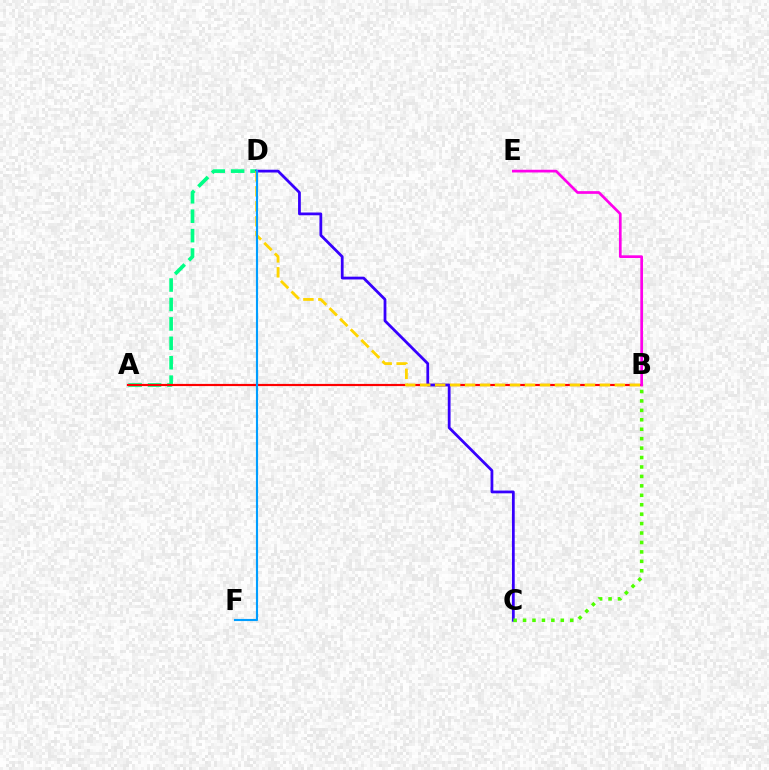{('A', 'D'): [{'color': '#00ff86', 'line_style': 'dashed', 'thickness': 2.64}], ('A', 'B'): [{'color': '#ff0000', 'line_style': 'solid', 'thickness': 1.57}], ('C', 'D'): [{'color': '#3700ff', 'line_style': 'solid', 'thickness': 1.99}], ('B', 'D'): [{'color': '#ffd500', 'line_style': 'dashed', 'thickness': 2.03}], ('D', 'F'): [{'color': '#009eff', 'line_style': 'solid', 'thickness': 1.54}], ('B', 'E'): [{'color': '#ff00ed', 'line_style': 'solid', 'thickness': 1.95}], ('B', 'C'): [{'color': '#4fff00', 'line_style': 'dotted', 'thickness': 2.56}]}